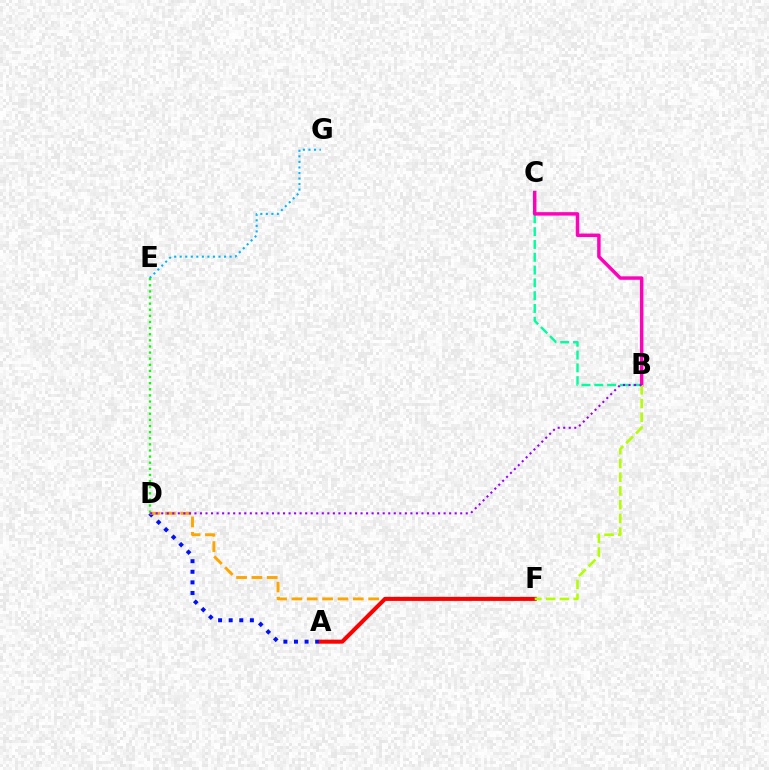{('B', 'C'): [{'color': '#00ff9d', 'line_style': 'dashed', 'thickness': 1.74}, {'color': '#ff00bd', 'line_style': 'solid', 'thickness': 2.48}], ('E', 'G'): [{'color': '#00b5ff', 'line_style': 'dotted', 'thickness': 1.51}], ('D', 'E'): [{'color': '#08ff00', 'line_style': 'dotted', 'thickness': 1.66}], ('A', 'D'): [{'color': '#0010ff', 'line_style': 'dotted', 'thickness': 2.88}], ('D', 'F'): [{'color': '#ffa500', 'line_style': 'dashed', 'thickness': 2.08}], ('A', 'F'): [{'color': '#ff0000', 'line_style': 'solid', 'thickness': 2.91}], ('B', 'F'): [{'color': '#b3ff00', 'line_style': 'dashed', 'thickness': 1.87}], ('B', 'D'): [{'color': '#9b00ff', 'line_style': 'dotted', 'thickness': 1.5}]}